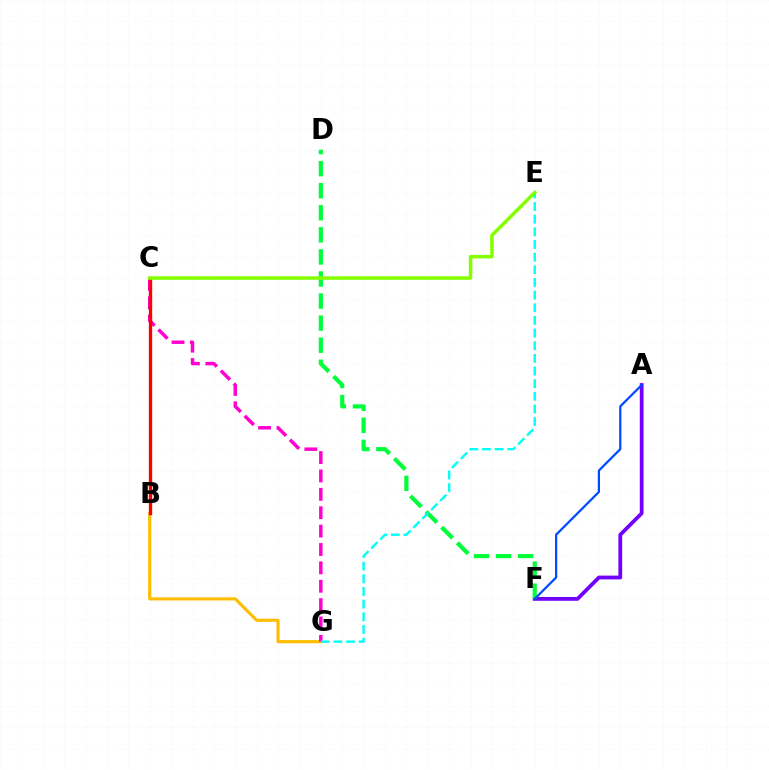{('B', 'G'): [{'color': '#ffbd00', 'line_style': 'solid', 'thickness': 2.26}], ('C', 'G'): [{'color': '#ff00cf', 'line_style': 'dashed', 'thickness': 2.5}], ('A', 'F'): [{'color': '#7200ff', 'line_style': 'solid', 'thickness': 2.72}, {'color': '#004bff', 'line_style': 'solid', 'thickness': 1.61}], ('D', 'F'): [{'color': '#00ff39', 'line_style': 'dashed', 'thickness': 3.0}], ('B', 'C'): [{'color': '#ff0000', 'line_style': 'solid', 'thickness': 2.41}], ('E', 'G'): [{'color': '#00fff6', 'line_style': 'dashed', 'thickness': 1.72}], ('C', 'E'): [{'color': '#84ff00', 'line_style': 'solid', 'thickness': 2.54}]}